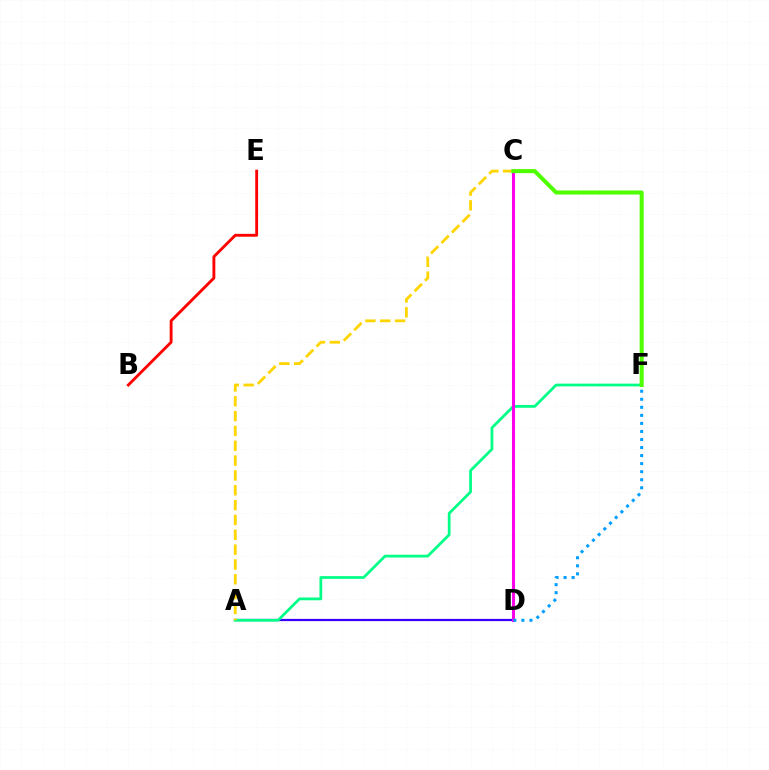{('A', 'D'): [{'color': '#3700ff', 'line_style': 'solid', 'thickness': 1.61}], ('A', 'F'): [{'color': '#00ff86', 'line_style': 'solid', 'thickness': 1.98}], ('B', 'E'): [{'color': '#ff0000', 'line_style': 'solid', 'thickness': 2.06}], ('A', 'C'): [{'color': '#ffd500', 'line_style': 'dashed', 'thickness': 2.02}], ('C', 'D'): [{'color': '#ff00ed', 'line_style': 'solid', 'thickness': 2.2}], ('D', 'F'): [{'color': '#009eff', 'line_style': 'dotted', 'thickness': 2.19}], ('C', 'F'): [{'color': '#4fff00', 'line_style': 'solid', 'thickness': 2.92}]}